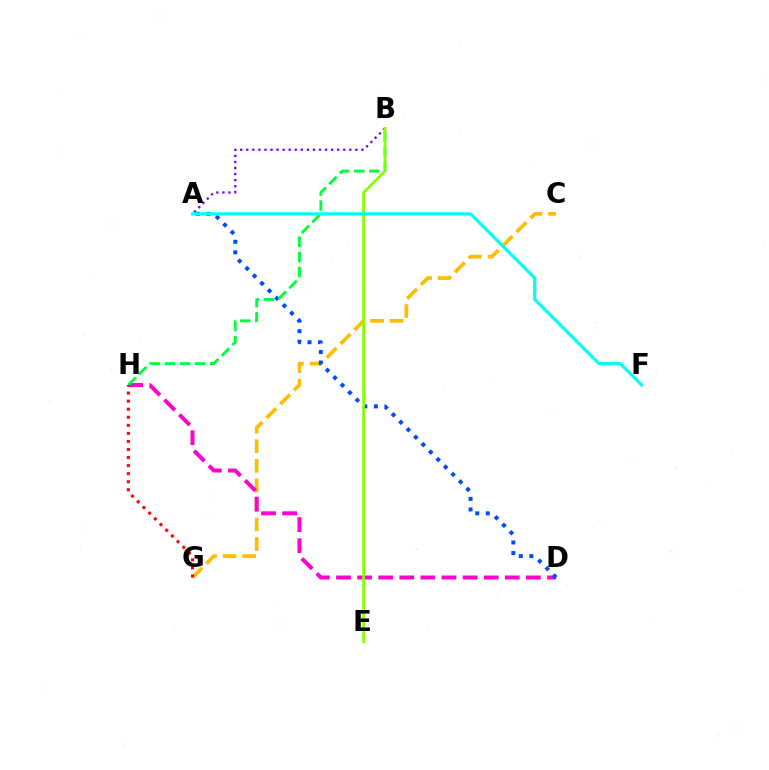{('A', 'B'): [{'color': '#7200ff', 'line_style': 'dotted', 'thickness': 1.65}], ('C', 'G'): [{'color': '#ffbd00', 'line_style': 'dashed', 'thickness': 2.66}], ('D', 'H'): [{'color': '#ff00cf', 'line_style': 'dashed', 'thickness': 2.87}], ('A', 'D'): [{'color': '#004bff', 'line_style': 'dotted', 'thickness': 2.87}], ('B', 'H'): [{'color': '#00ff39', 'line_style': 'dashed', 'thickness': 2.05}], ('B', 'E'): [{'color': '#84ff00', 'line_style': 'solid', 'thickness': 1.95}], ('A', 'F'): [{'color': '#00fff6', 'line_style': 'solid', 'thickness': 2.28}], ('G', 'H'): [{'color': '#ff0000', 'line_style': 'dotted', 'thickness': 2.19}]}